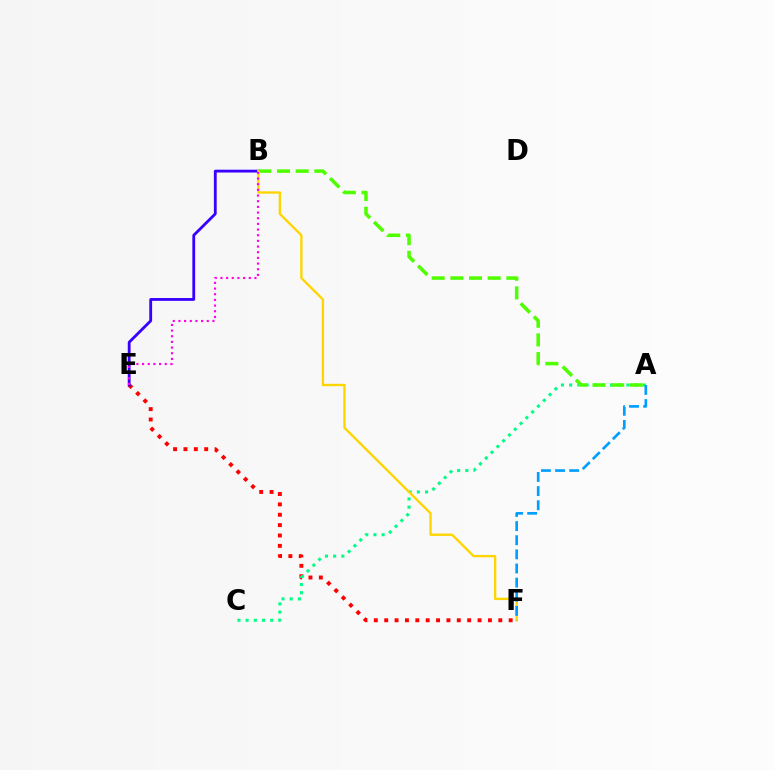{('E', 'F'): [{'color': '#ff0000', 'line_style': 'dotted', 'thickness': 2.82}], ('B', 'E'): [{'color': '#3700ff', 'line_style': 'solid', 'thickness': 2.03}, {'color': '#ff00ed', 'line_style': 'dotted', 'thickness': 1.54}], ('A', 'C'): [{'color': '#00ff86', 'line_style': 'dotted', 'thickness': 2.22}], ('A', 'B'): [{'color': '#4fff00', 'line_style': 'dashed', 'thickness': 2.54}], ('B', 'F'): [{'color': '#ffd500', 'line_style': 'solid', 'thickness': 1.69}], ('A', 'F'): [{'color': '#009eff', 'line_style': 'dashed', 'thickness': 1.92}]}